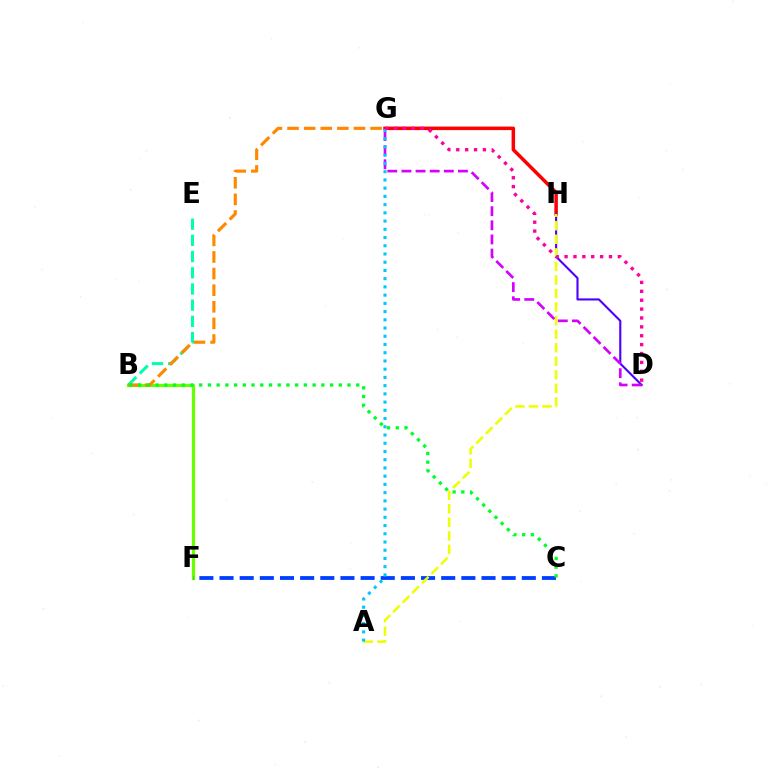{('B', 'E'): [{'color': '#00ffaf', 'line_style': 'dashed', 'thickness': 2.2}], ('B', 'F'): [{'color': '#66ff00', 'line_style': 'solid', 'thickness': 2.33}], ('B', 'G'): [{'color': '#ff8800', 'line_style': 'dashed', 'thickness': 2.26}], ('G', 'H'): [{'color': '#ff0000', 'line_style': 'solid', 'thickness': 2.52}], ('D', 'H'): [{'color': '#4f00ff', 'line_style': 'solid', 'thickness': 1.52}], ('C', 'F'): [{'color': '#003fff', 'line_style': 'dashed', 'thickness': 2.74}], ('B', 'C'): [{'color': '#00ff27', 'line_style': 'dotted', 'thickness': 2.37}], ('A', 'H'): [{'color': '#eeff00', 'line_style': 'dashed', 'thickness': 1.84}], ('D', 'G'): [{'color': '#d600ff', 'line_style': 'dashed', 'thickness': 1.92}, {'color': '#ff00a0', 'line_style': 'dotted', 'thickness': 2.41}], ('A', 'G'): [{'color': '#00c7ff', 'line_style': 'dotted', 'thickness': 2.24}]}